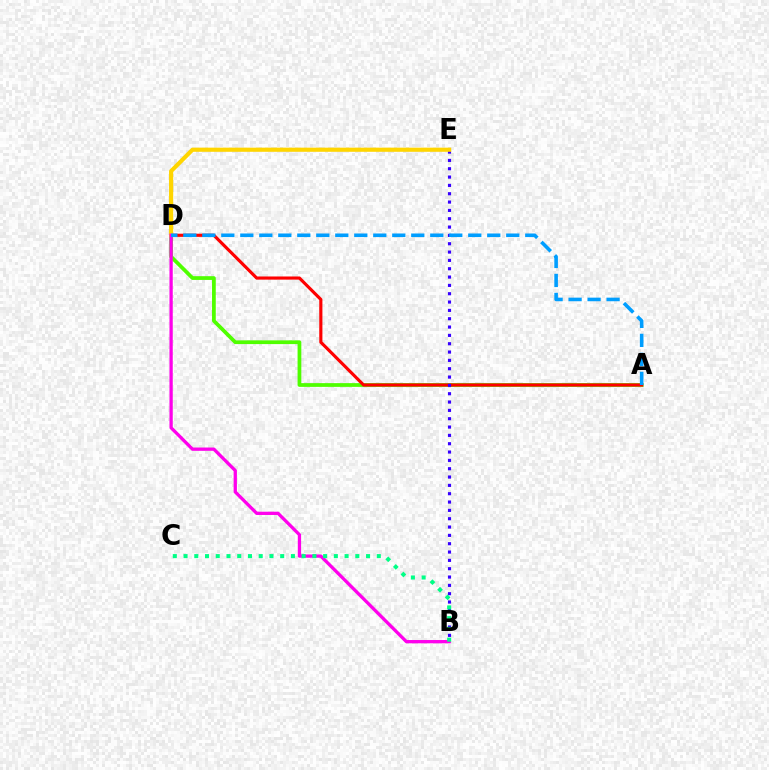{('A', 'D'): [{'color': '#4fff00', 'line_style': 'solid', 'thickness': 2.7}, {'color': '#ff0000', 'line_style': 'solid', 'thickness': 2.27}, {'color': '#009eff', 'line_style': 'dashed', 'thickness': 2.58}], ('B', 'E'): [{'color': '#3700ff', 'line_style': 'dotted', 'thickness': 2.26}], ('D', 'E'): [{'color': '#ffd500', 'line_style': 'solid', 'thickness': 2.99}], ('B', 'D'): [{'color': '#ff00ed', 'line_style': 'solid', 'thickness': 2.37}], ('B', 'C'): [{'color': '#00ff86', 'line_style': 'dotted', 'thickness': 2.92}]}